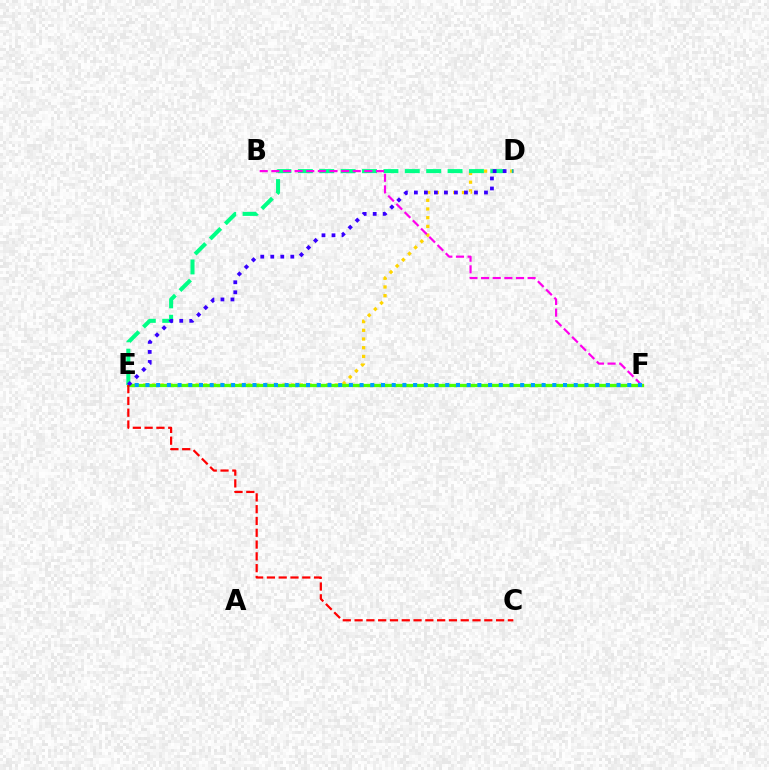{('D', 'E'): [{'color': '#ffd500', 'line_style': 'dotted', 'thickness': 2.36}, {'color': '#00ff86', 'line_style': 'dashed', 'thickness': 2.91}, {'color': '#3700ff', 'line_style': 'dotted', 'thickness': 2.72}], ('E', 'F'): [{'color': '#4fff00', 'line_style': 'solid', 'thickness': 2.37}, {'color': '#009eff', 'line_style': 'dotted', 'thickness': 2.91}], ('B', 'F'): [{'color': '#ff00ed', 'line_style': 'dashed', 'thickness': 1.58}], ('C', 'E'): [{'color': '#ff0000', 'line_style': 'dashed', 'thickness': 1.6}]}